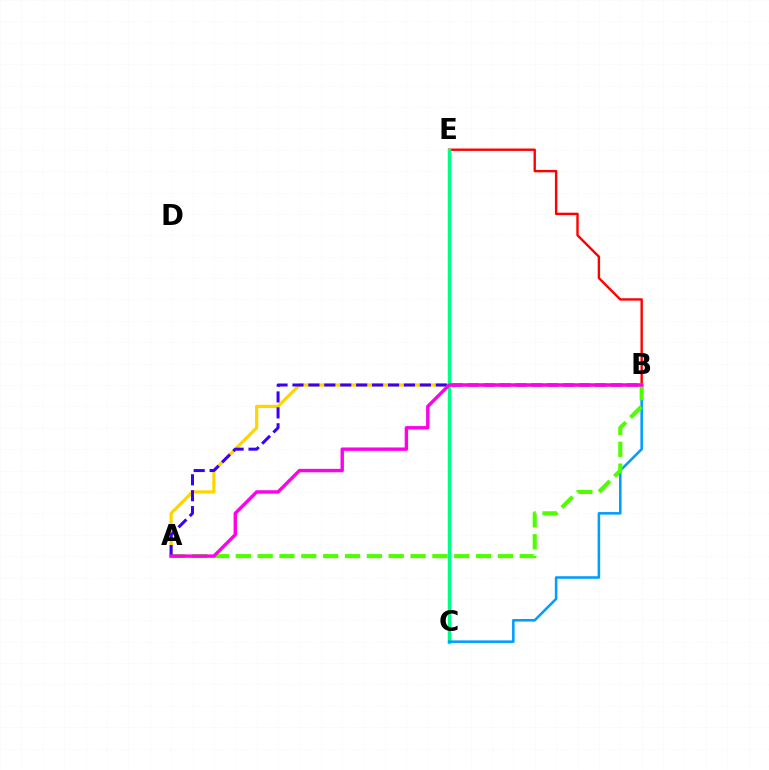{('B', 'E'): [{'color': '#ff0000', 'line_style': 'solid', 'thickness': 1.72}], ('C', 'E'): [{'color': '#00ff86', 'line_style': 'solid', 'thickness': 2.51}], ('A', 'B'): [{'color': '#ffd500', 'line_style': 'solid', 'thickness': 2.32}, {'color': '#4fff00', 'line_style': 'dashed', 'thickness': 2.97}, {'color': '#3700ff', 'line_style': 'dashed', 'thickness': 2.16}, {'color': '#ff00ed', 'line_style': 'solid', 'thickness': 2.45}], ('B', 'C'): [{'color': '#009eff', 'line_style': 'solid', 'thickness': 1.84}]}